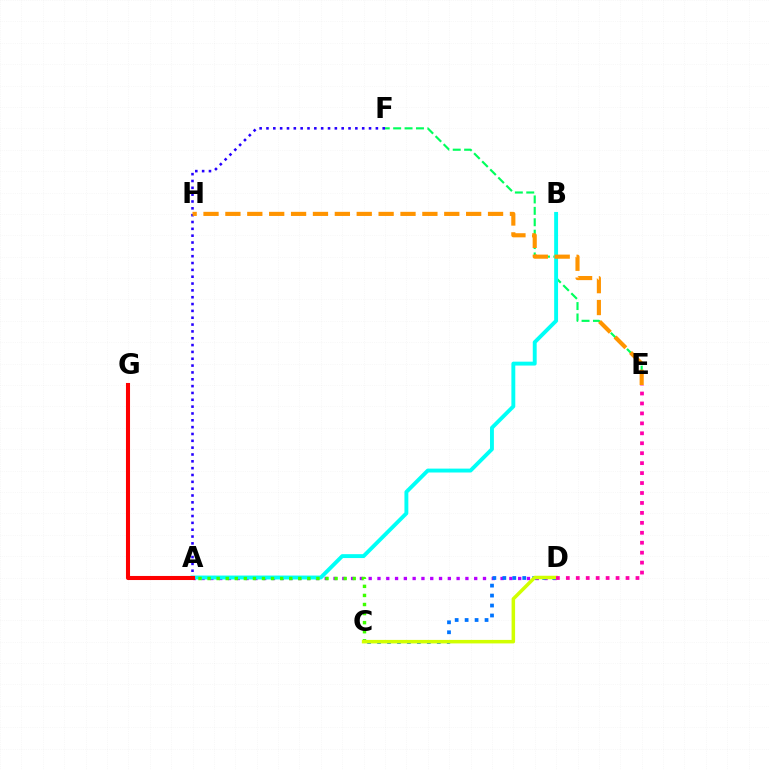{('E', 'F'): [{'color': '#00ff5c', 'line_style': 'dashed', 'thickness': 1.55}], ('A', 'D'): [{'color': '#b900ff', 'line_style': 'dotted', 'thickness': 2.39}], ('A', 'F'): [{'color': '#2500ff', 'line_style': 'dotted', 'thickness': 1.86}], ('C', 'D'): [{'color': '#0074ff', 'line_style': 'dotted', 'thickness': 2.71}, {'color': '#d1ff00', 'line_style': 'solid', 'thickness': 2.53}], ('A', 'B'): [{'color': '#00fff6', 'line_style': 'solid', 'thickness': 2.8}], ('A', 'C'): [{'color': '#3dff00', 'line_style': 'dotted', 'thickness': 2.46}], ('E', 'H'): [{'color': '#ff9400', 'line_style': 'dashed', 'thickness': 2.97}], ('A', 'G'): [{'color': '#ff0000', 'line_style': 'solid', 'thickness': 2.93}], ('D', 'E'): [{'color': '#ff00ac', 'line_style': 'dotted', 'thickness': 2.7}]}